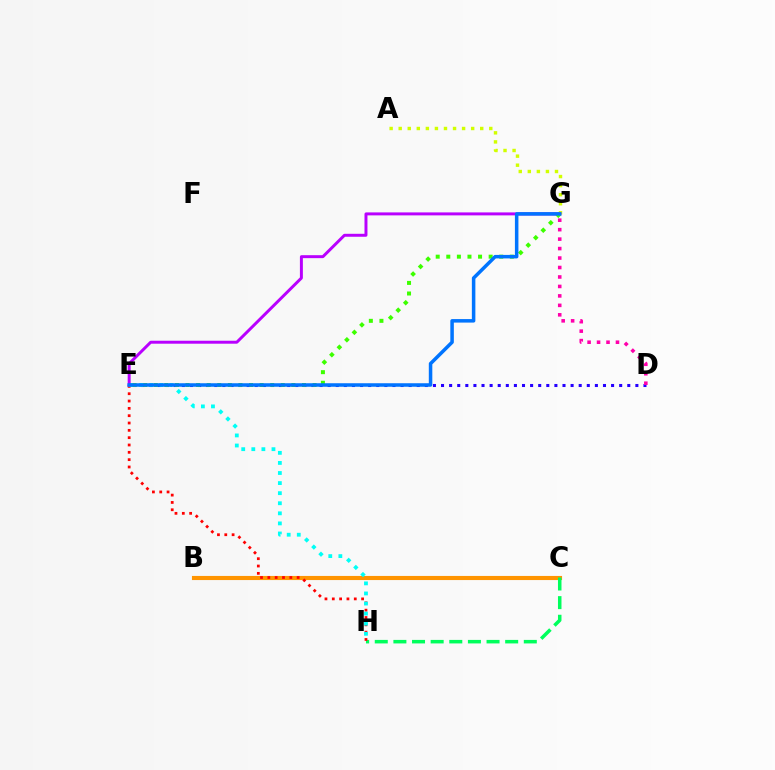{('B', 'C'): [{'color': '#ff9400', 'line_style': 'solid', 'thickness': 2.97}], ('A', 'G'): [{'color': '#d1ff00', 'line_style': 'dotted', 'thickness': 2.46}], ('C', 'H'): [{'color': '#00ff5c', 'line_style': 'dashed', 'thickness': 2.53}], ('D', 'E'): [{'color': '#2500ff', 'line_style': 'dotted', 'thickness': 2.2}], ('E', 'H'): [{'color': '#ff0000', 'line_style': 'dotted', 'thickness': 1.99}, {'color': '#00fff6', 'line_style': 'dotted', 'thickness': 2.74}], ('E', 'G'): [{'color': '#b900ff', 'line_style': 'solid', 'thickness': 2.14}, {'color': '#3dff00', 'line_style': 'dotted', 'thickness': 2.88}, {'color': '#0074ff', 'line_style': 'solid', 'thickness': 2.53}], ('D', 'G'): [{'color': '#ff00ac', 'line_style': 'dotted', 'thickness': 2.57}]}